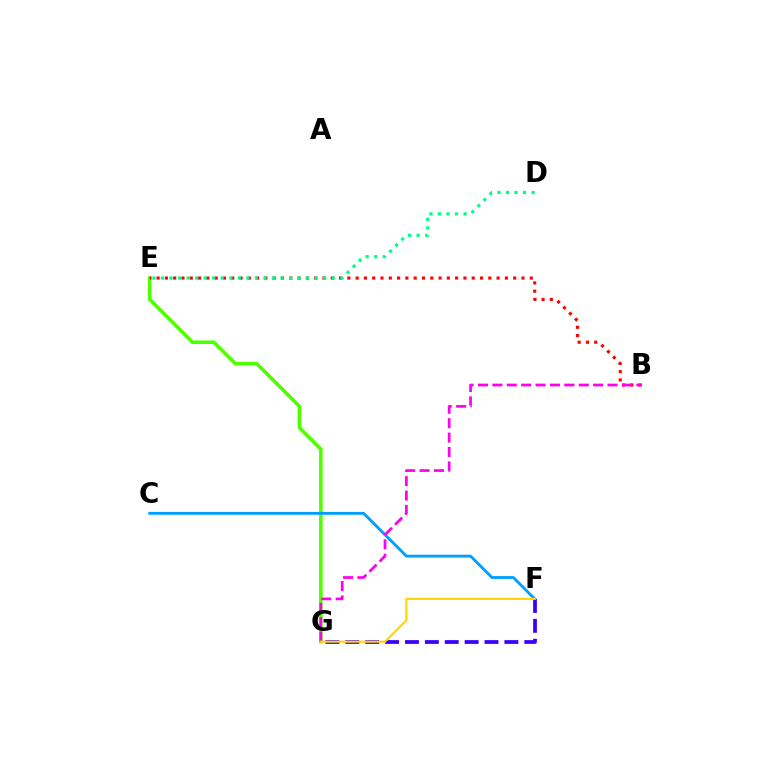{('E', 'G'): [{'color': '#4fff00', 'line_style': 'solid', 'thickness': 2.57}], ('C', 'F'): [{'color': '#009eff', 'line_style': 'solid', 'thickness': 2.04}], ('F', 'G'): [{'color': '#3700ff', 'line_style': 'dashed', 'thickness': 2.7}, {'color': '#ffd500', 'line_style': 'solid', 'thickness': 1.53}], ('B', 'E'): [{'color': '#ff0000', 'line_style': 'dotted', 'thickness': 2.25}], ('B', 'G'): [{'color': '#ff00ed', 'line_style': 'dashed', 'thickness': 1.96}], ('D', 'E'): [{'color': '#00ff86', 'line_style': 'dotted', 'thickness': 2.32}]}